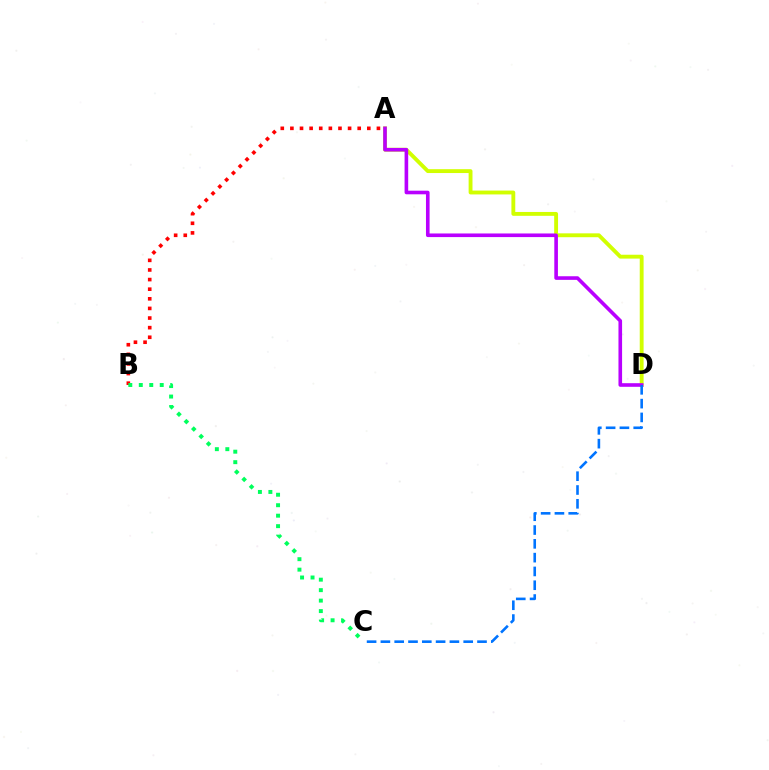{('A', 'D'): [{'color': '#d1ff00', 'line_style': 'solid', 'thickness': 2.78}, {'color': '#b900ff', 'line_style': 'solid', 'thickness': 2.6}], ('A', 'B'): [{'color': '#ff0000', 'line_style': 'dotted', 'thickness': 2.61}], ('B', 'C'): [{'color': '#00ff5c', 'line_style': 'dotted', 'thickness': 2.85}], ('C', 'D'): [{'color': '#0074ff', 'line_style': 'dashed', 'thickness': 1.87}]}